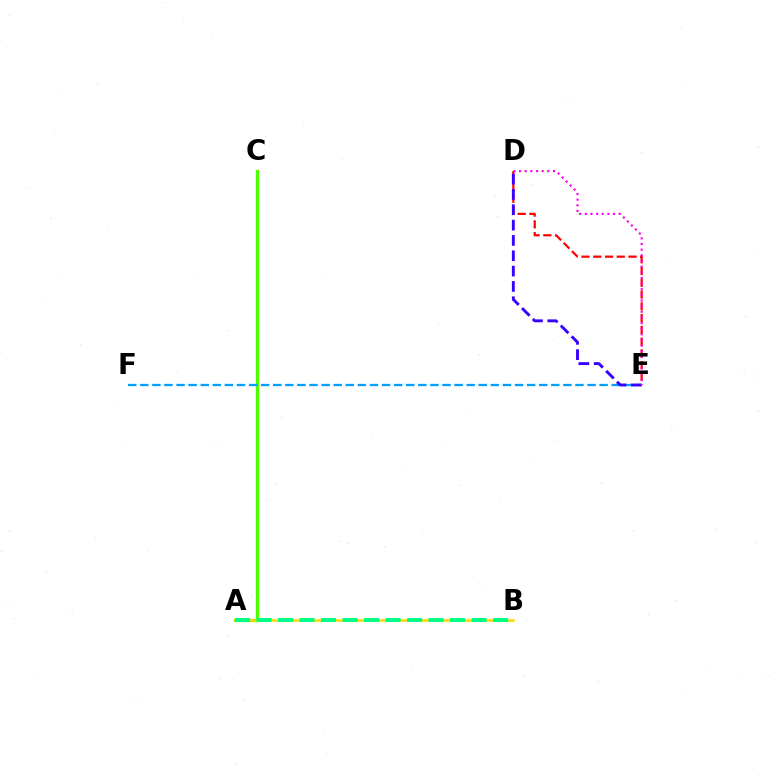{('A', 'C'): [{'color': '#4fff00', 'line_style': 'solid', 'thickness': 2.35}], ('A', 'B'): [{'color': '#ffd500', 'line_style': 'solid', 'thickness': 1.82}, {'color': '#00ff86', 'line_style': 'dashed', 'thickness': 2.92}], ('D', 'E'): [{'color': '#ff0000', 'line_style': 'dashed', 'thickness': 1.6}, {'color': '#3700ff', 'line_style': 'dashed', 'thickness': 2.08}, {'color': '#ff00ed', 'line_style': 'dotted', 'thickness': 1.53}], ('E', 'F'): [{'color': '#009eff', 'line_style': 'dashed', 'thickness': 1.64}]}